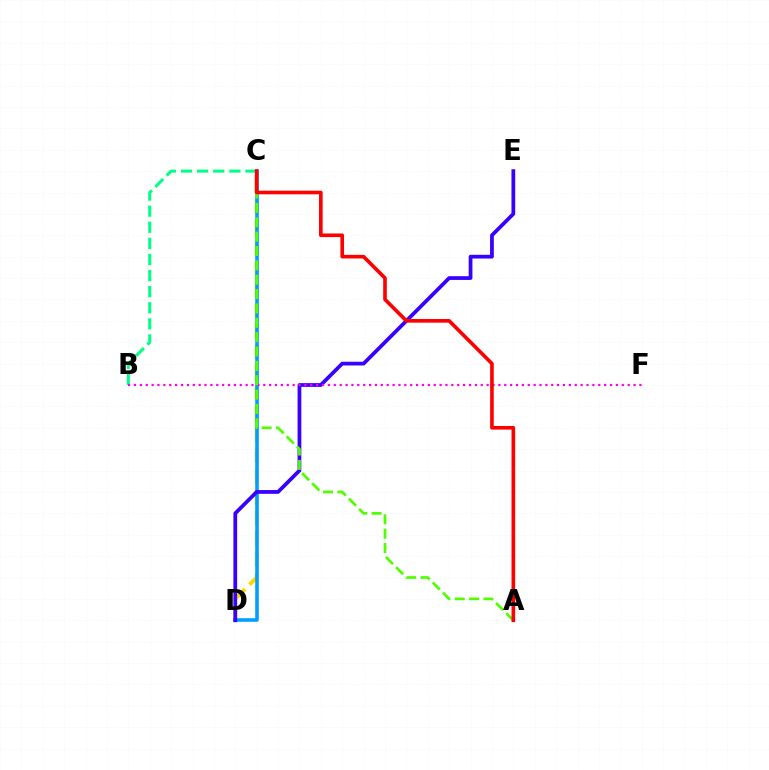{('C', 'D'): [{'color': '#ffd500', 'line_style': 'dashed', 'thickness': 2.82}, {'color': '#009eff', 'line_style': 'solid', 'thickness': 2.58}], ('D', 'E'): [{'color': '#3700ff', 'line_style': 'solid', 'thickness': 2.69}], ('B', 'C'): [{'color': '#00ff86', 'line_style': 'dashed', 'thickness': 2.19}], ('B', 'F'): [{'color': '#ff00ed', 'line_style': 'dotted', 'thickness': 1.6}], ('A', 'C'): [{'color': '#4fff00', 'line_style': 'dashed', 'thickness': 1.95}, {'color': '#ff0000', 'line_style': 'solid', 'thickness': 2.61}]}